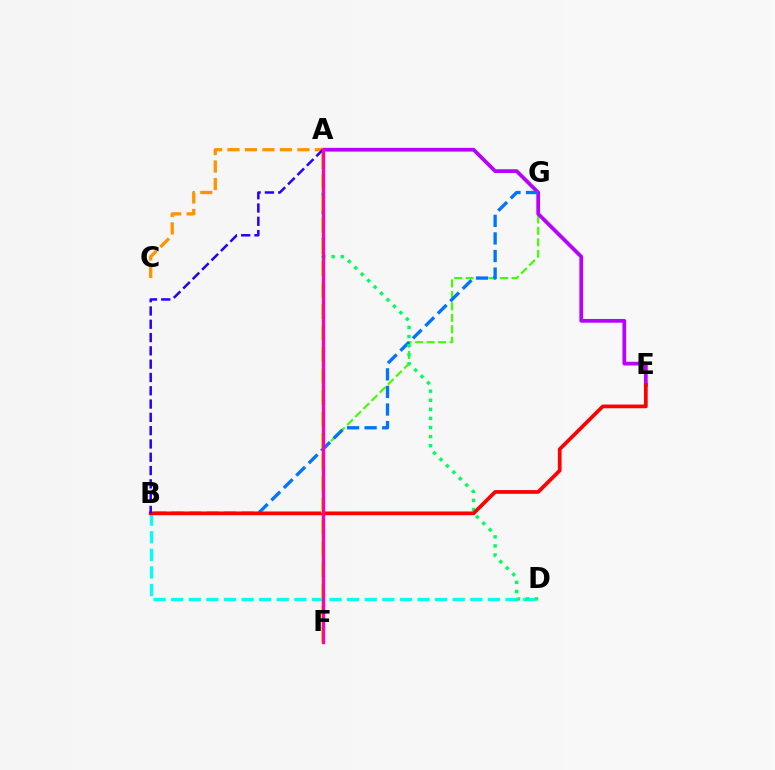{('F', 'G'): [{'color': '#3dff00', 'line_style': 'dashed', 'thickness': 1.56}], ('A', 'E'): [{'color': '#b900ff', 'line_style': 'solid', 'thickness': 2.69}], ('B', 'G'): [{'color': '#0074ff', 'line_style': 'dashed', 'thickness': 2.39}], ('B', 'D'): [{'color': '#00fff6', 'line_style': 'dashed', 'thickness': 2.39}], ('A', 'C'): [{'color': '#ff9400', 'line_style': 'dashed', 'thickness': 2.38}], ('A', 'D'): [{'color': '#00ff5c', 'line_style': 'dotted', 'thickness': 2.47}], ('B', 'E'): [{'color': '#ff0000', 'line_style': 'solid', 'thickness': 2.67}], ('A', 'F'): [{'color': '#d1ff00', 'line_style': 'dashed', 'thickness': 2.93}, {'color': '#ff00ac', 'line_style': 'solid', 'thickness': 2.43}], ('A', 'B'): [{'color': '#2500ff', 'line_style': 'dashed', 'thickness': 1.81}]}